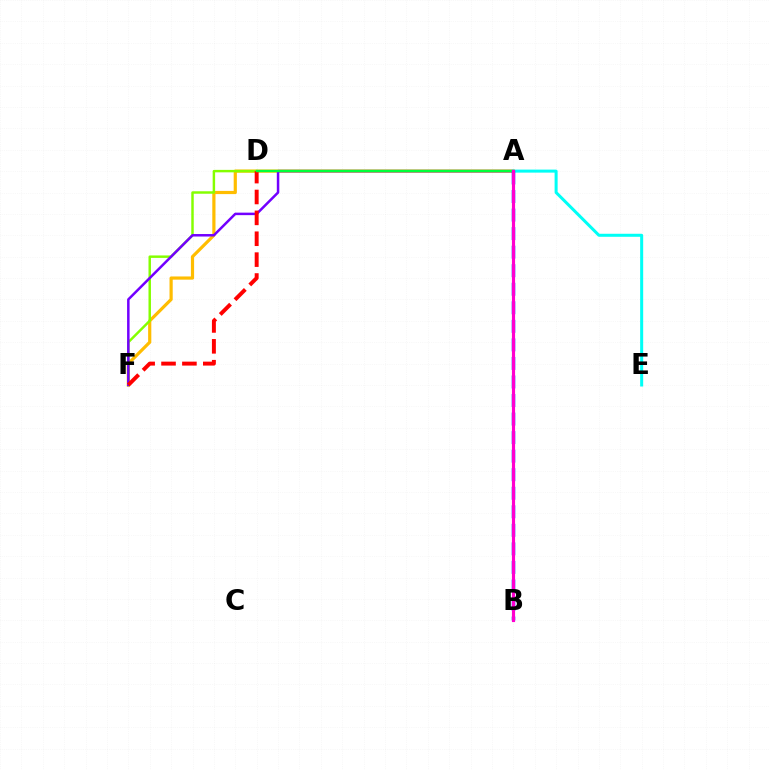{('A', 'F'): [{'color': '#ffbd00', 'line_style': 'solid', 'thickness': 2.3}, {'color': '#7200ff', 'line_style': 'solid', 'thickness': 1.8}], ('D', 'F'): [{'color': '#84ff00', 'line_style': 'solid', 'thickness': 1.77}, {'color': '#ff0000', 'line_style': 'dashed', 'thickness': 2.84}], ('A', 'D'): [{'color': '#00ff39', 'line_style': 'solid', 'thickness': 1.71}], ('A', 'E'): [{'color': '#00fff6', 'line_style': 'solid', 'thickness': 2.17}], ('A', 'B'): [{'color': '#004bff', 'line_style': 'dashed', 'thickness': 2.52}, {'color': '#ff00cf', 'line_style': 'solid', 'thickness': 2.27}]}